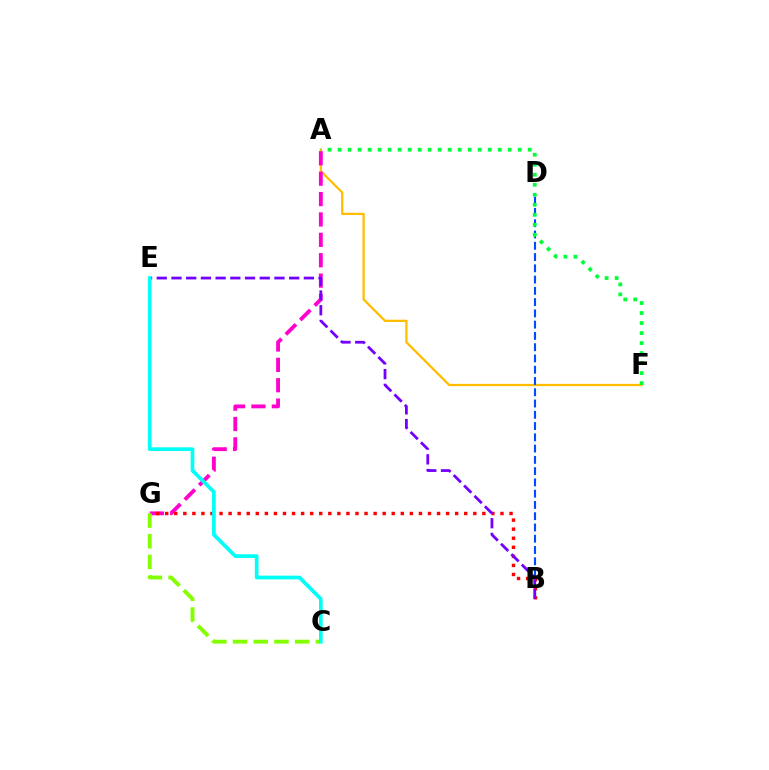{('A', 'F'): [{'color': '#ffbd00', 'line_style': 'solid', 'thickness': 1.62}, {'color': '#00ff39', 'line_style': 'dotted', 'thickness': 2.72}], ('B', 'D'): [{'color': '#004bff', 'line_style': 'dashed', 'thickness': 1.53}], ('A', 'G'): [{'color': '#ff00cf', 'line_style': 'dashed', 'thickness': 2.77}], ('B', 'G'): [{'color': '#ff0000', 'line_style': 'dotted', 'thickness': 2.46}], ('C', 'G'): [{'color': '#84ff00', 'line_style': 'dashed', 'thickness': 2.81}], ('B', 'E'): [{'color': '#7200ff', 'line_style': 'dashed', 'thickness': 2.0}], ('C', 'E'): [{'color': '#00fff6', 'line_style': 'solid', 'thickness': 2.66}]}